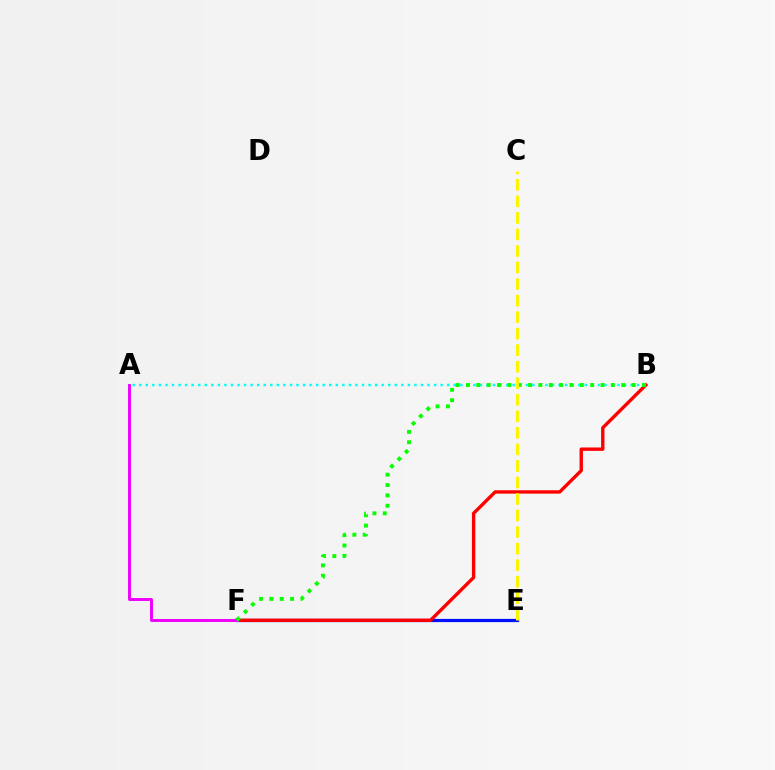{('E', 'F'): [{'color': '#0010ff', 'line_style': 'solid', 'thickness': 2.33}], ('B', 'F'): [{'color': '#ff0000', 'line_style': 'solid', 'thickness': 2.43}, {'color': '#08ff00', 'line_style': 'dotted', 'thickness': 2.81}], ('A', 'F'): [{'color': '#ee00ff', 'line_style': 'solid', 'thickness': 2.1}], ('A', 'B'): [{'color': '#00fff6', 'line_style': 'dotted', 'thickness': 1.78}], ('C', 'E'): [{'color': '#fcf500', 'line_style': 'dashed', 'thickness': 2.25}]}